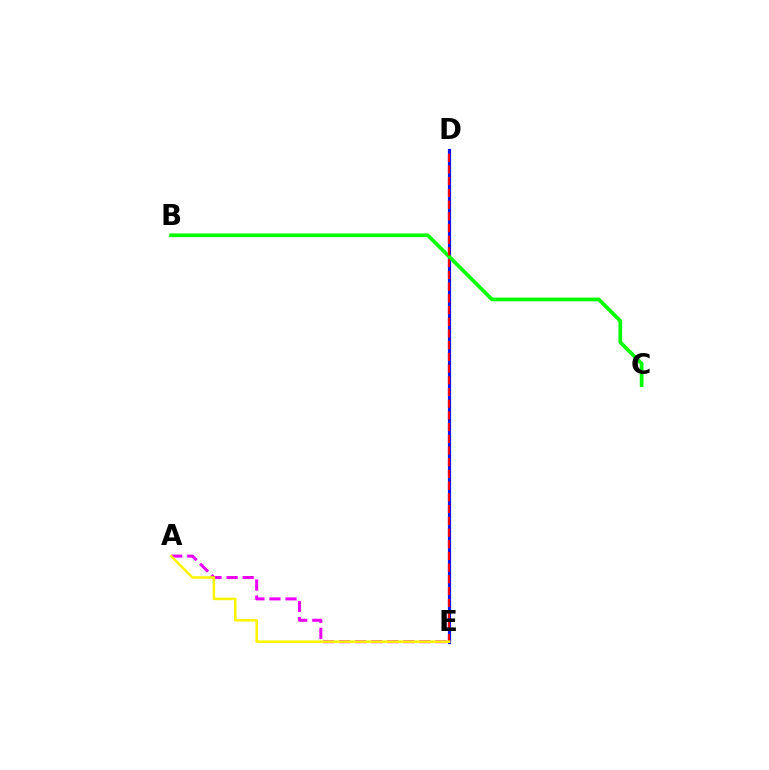{('D', 'E'): [{'color': '#00fff6', 'line_style': 'solid', 'thickness': 2.18}, {'color': '#0010ff', 'line_style': 'solid', 'thickness': 2.28}, {'color': '#ff0000', 'line_style': 'dashed', 'thickness': 1.59}], ('A', 'E'): [{'color': '#ee00ff', 'line_style': 'dashed', 'thickness': 2.18}, {'color': '#fcf500', 'line_style': 'solid', 'thickness': 1.82}], ('B', 'C'): [{'color': '#08ff00', 'line_style': 'solid', 'thickness': 2.68}]}